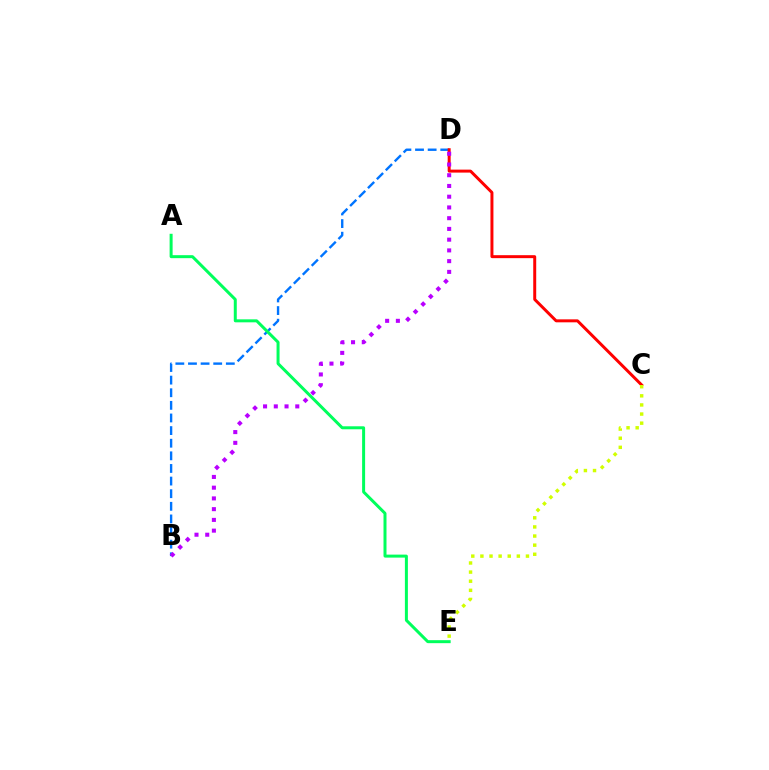{('B', 'D'): [{'color': '#0074ff', 'line_style': 'dashed', 'thickness': 1.71}, {'color': '#b900ff', 'line_style': 'dotted', 'thickness': 2.92}], ('C', 'D'): [{'color': '#ff0000', 'line_style': 'solid', 'thickness': 2.14}], ('A', 'E'): [{'color': '#00ff5c', 'line_style': 'solid', 'thickness': 2.16}], ('C', 'E'): [{'color': '#d1ff00', 'line_style': 'dotted', 'thickness': 2.48}]}